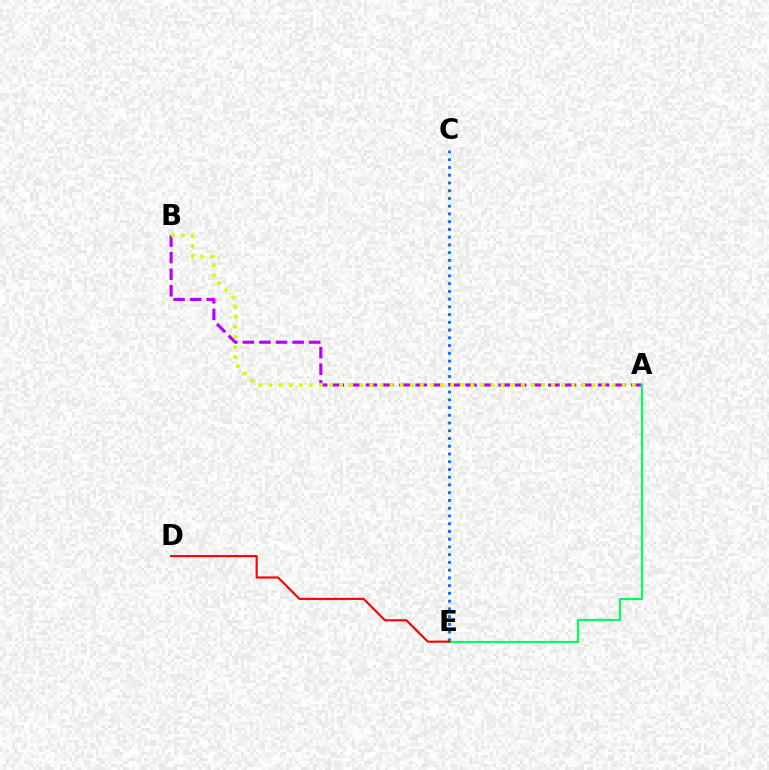{('C', 'E'): [{'color': '#0074ff', 'line_style': 'dotted', 'thickness': 2.1}], ('A', 'B'): [{'color': '#b900ff', 'line_style': 'dashed', 'thickness': 2.25}, {'color': '#d1ff00', 'line_style': 'dotted', 'thickness': 2.74}], ('A', 'E'): [{'color': '#00ff5c', 'line_style': 'solid', 'thickness': 1.55}], ('D', 'E'): [{'color': '#ff0000', 'line_style': 'solid', 'thickness': 1.54}]}